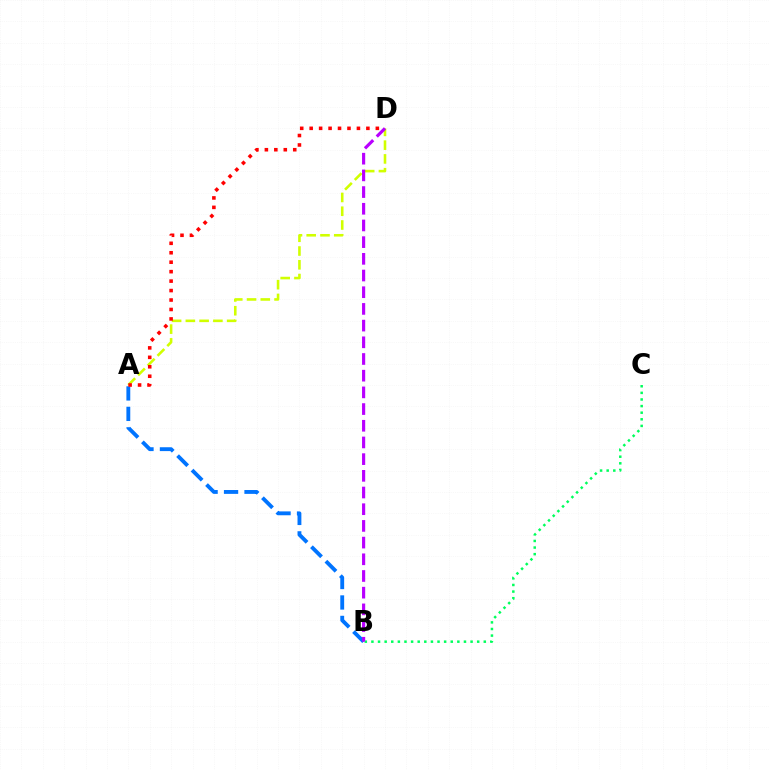{('A', 'B'): [{'color': '#0074ff', 'line_style': 'dashed', 'thickness': 2.78}], ('B', 'C'): [{'color': '#00ff5c', 'line_style': 'dotted', 'thickness': 1.8}], ('A', 'D'): [{'color': '#d1ff00', 'line_style': 'dashed', 'thickness': 1.87}, {'color': '#ff0000', 'line_style': 'dotted', 'thickness': 2.57}], ('B', 'D'): [{'color': '#b900ff', 'line_style': 'dashed', 'thickness': 2.27}]}